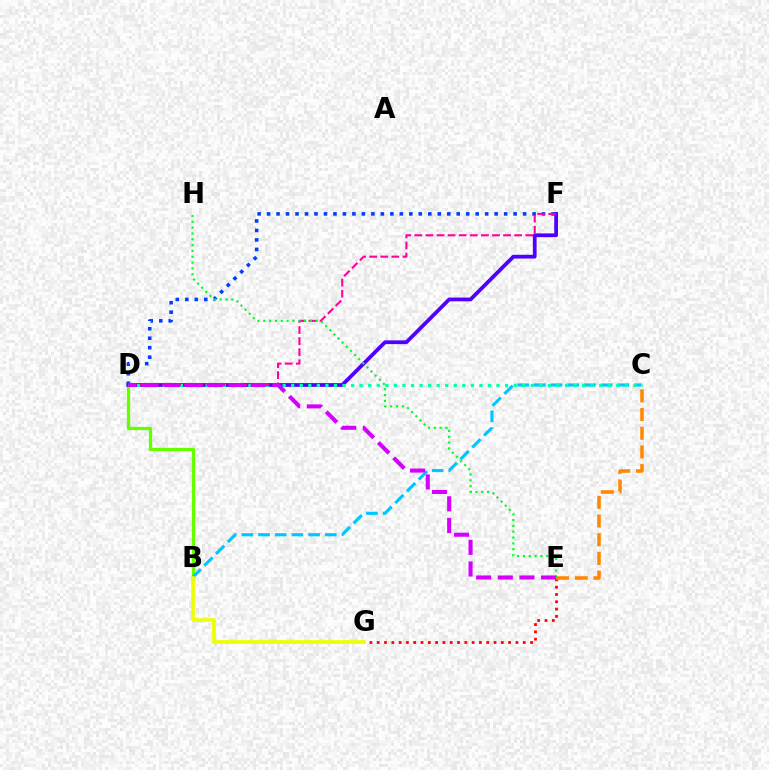{('B', 'D'): [{'color': '#66ff00', 'line_style': 'solid', 'thickness': 2.37}], ('E', 'G'): [{'color': '#ff0000', 'line_style': 'dotted', 'thickness': 1.98}], ('B', 'C'): [{'color': '#00c7ff', 'line_style': 'dashed', 'thickness': 2.27}], ('D', 'F'): [{'color': '#4f00ff', 'line_style': 'solid', 'thickness': 2.71}, {'color': '#003fff', 'line_style': 'dotted', 'thickness': 2.58}, {'color': '#ff00a0', 'line_style': 'dashed', 'thickness': 1.51}], ('C', 'D'): [{'color': '#00ffaf', 'line_style': 'dotted', 'thickness': 2.32}], ('B', 'G'): [{'color': '#eeff00', 'line_style': 'solid', 'thickness': 2.62}], ('C', 'E'): [{'color': '#ff8800', 'line_style': 'dashed', 'thickness': 2.54}], ('E', 'H'): [{'color': '#00ff27', 'line_style': 'dotted', 'thickness': 1.58}], ('D', 'E'): [{'color': '#d600ff', 'line_style': 'dashed', 'thickness': 2.94}]}